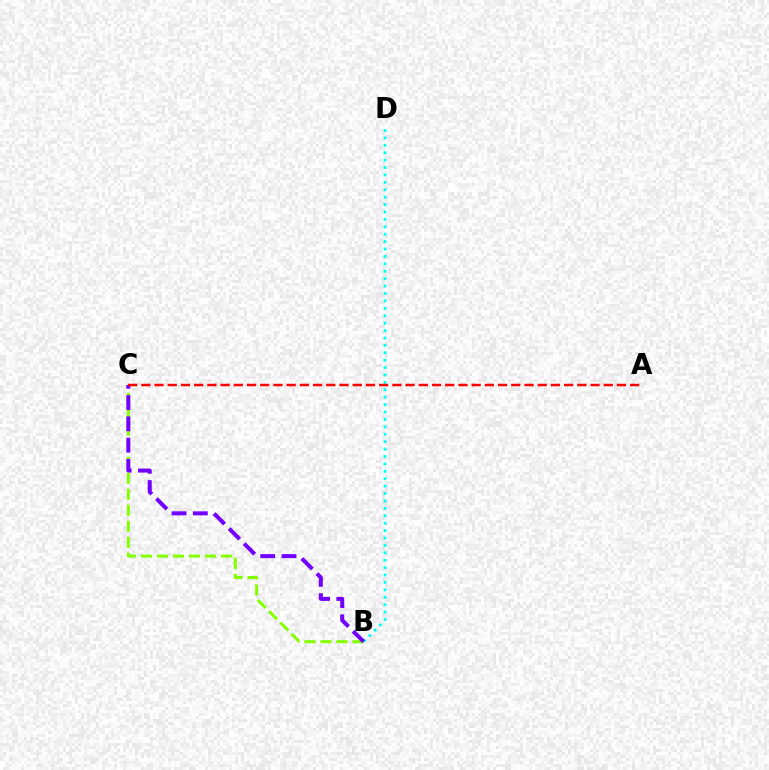{('B', 'D'): [{'color': '#00fff6', 'line_style': 'dotted', 'thickness': 2.01}], ('B', 'C'): [{'color': '#84ff00', 'line_style': 'dashed', 'thickness': 2.17}, {'color': '#7200ff', 'line_style': 'dashed', 'thickness': 2.89}], ('A', 'C'): [{'color': '#ff0000', 'line_style': 'dashed', 'thickness': 1.79}]}